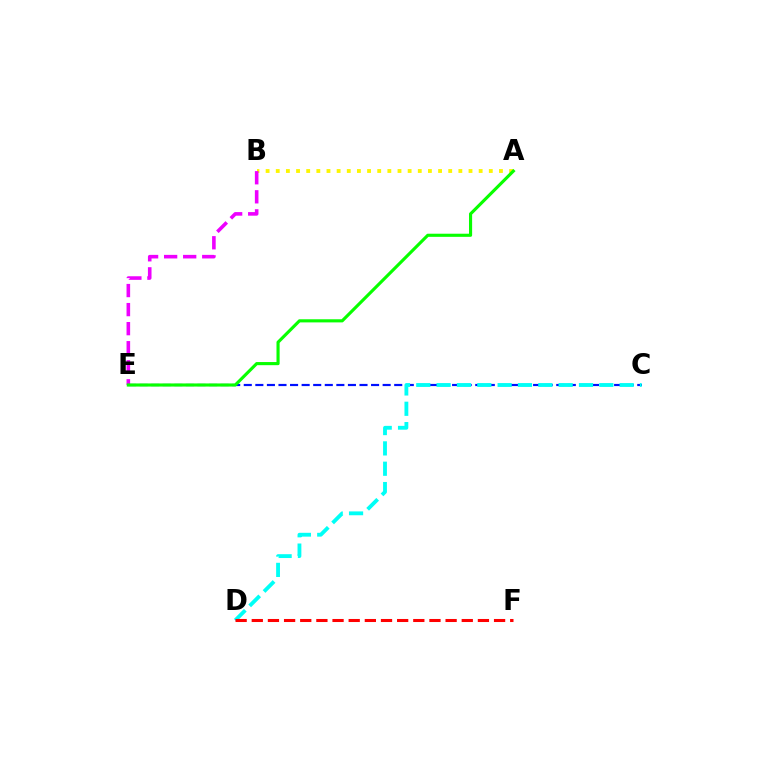{('A', 'B'): [{'color': '#fcf500', 'line_style': 'dotted', 'thickness': 2.76}], ('C', 'E'): [{'color': '#0010ff', 'line_style': 'dashed', 'thickness': 1.57}], ('B', 'E'): [{'color': '#ee00ff', 'line_style': 'dashed', 'thickness': 2.59}], ('C', 'D'): [{'color': '#00fff6', 'line_style': 'dashed', 'thickness': 2.76}], ('D', 'F'): [{'color': '#ff0000', 'line_style': 'dashed', 'thickness': 2.19}], ('A', 'E'): [{'color': '#08ff00', 'line_style': 'solid', 'thickness': 2.25}]}